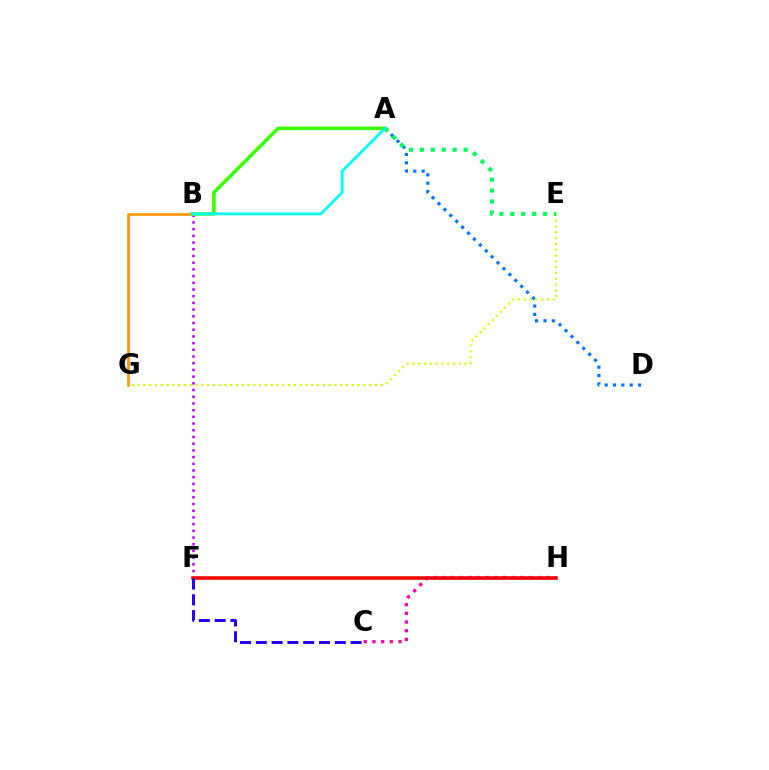{('A', 'D'): [{'color': '#0074ff', 'line_style': 'dotted', 'thickness': 2.27}], ('B', 'F'): [{'color': '#b900ff', 'line_style': 'dotted', 'thickness': 1.82}], ('E', 'G'): [{'color': '#d1ff00', 'line_style': 'dotted', 'thickness': 1.57}], ('A', 'E'): [{'color': '#00ff5c', 'line_style': 'dotted', 'thickness': 2.97}], ('B', 'G'): [{'color': '#ff9400', 'line_style': 'solid', 'thickness': 1.9}], ('A', 'B'): [{'color': '#3dff00', 'line_style': 'solid', 'thickness': 2.58}, {'color': '#00fff6', 'line_style': 'solid', 'thickness': 1.99}], ('C', 'H'): [{'color': '#ff00ac', 'line_style': 'dotted', 'thickness': 2.36}], ('F', 'H'): [{'color': '#ff0000', 'line_style': 'solid', 'thickness': 2.55}], ('C', 'F'): [{'color': '#2500ff', 'line_style': 'dashed', 'thickness': 2.15}]}